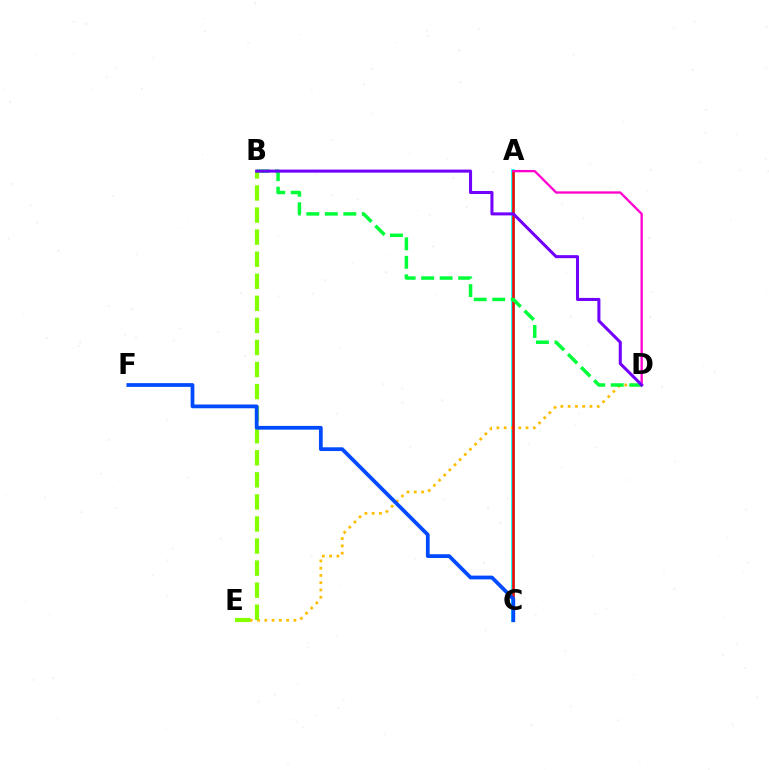{('A', 'C'): [{'color': '#00fff6', 'line_style': 'solid', 'thickness': 2.69}, {'color': '#ff0000', 'line_style': 'solid', 'thickness': 1.83}], ('D', 'E'): [{'color': '#ffbd00', 'line_style': 'dotted', 'thickness': 1.98}], ('B', 'E'): [{'color': '#84ff00', 'line_style': 'dashed', 'thickness': 3.0}], ('C', 'F'): [{'color': '#004bff', 'line_style': 'solid', 'thickness': 2.7}], ('B', 'D'): [{'color': '#00ff39', 'line_style': 'dashed', 'thickness': 2.51}, {'color': '#7200ff', 'line_style': 'solid', 'thickness': 2.19}], ('A', 'D'): [{'color': '#ff00cf', 'line_style': 'solid', 'thickness': 1.67}]}